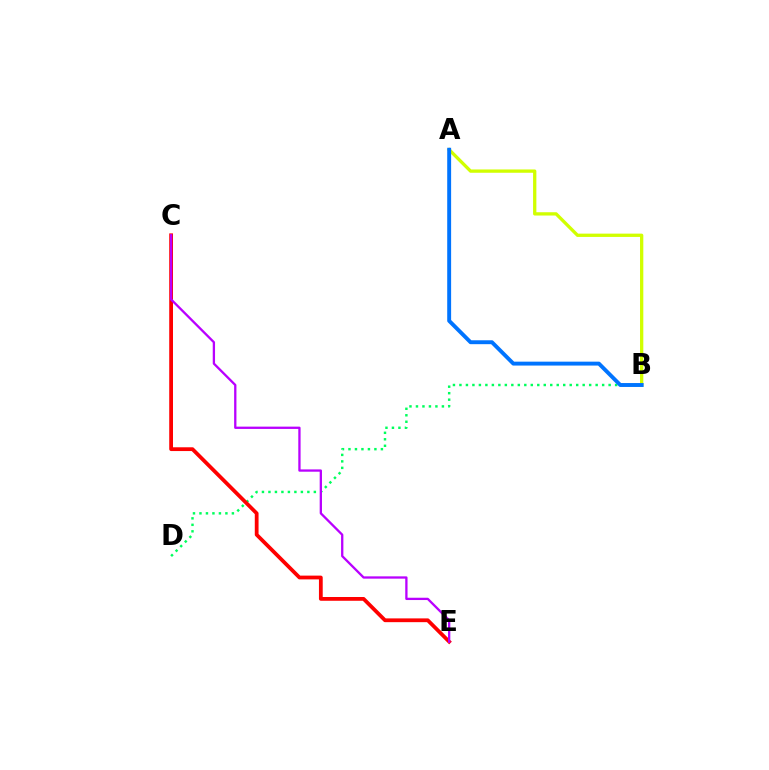{('B', 'D'): [{'color': '#00ff5c', 'line_style': 'dotted', 'thickness': 1.76}], ('C', 'E'): [{'color': '#ff0000', 'line_style': 'solid', 'thickness': 2.72}, {'color': '#b900ff', 'line_style': 'solid', 'thickness': 1.66}], ('A', 'B'): [{'color': '#d1ff00', 'line_style': 'solid', 'thickness': 2.37}, {'color': '#0074ff', 'line_style': 'solid', 'thickness': 2.81}]}